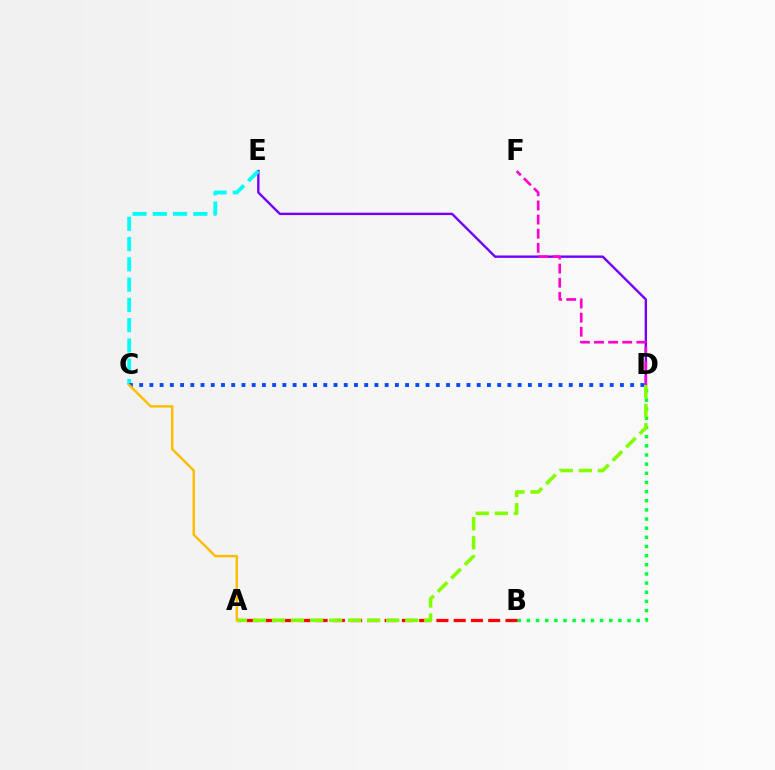{('D', 'E'): [{'color': '#7200ff', 'line_style': 'solid', 'thickness': 1.72}], ('B', 'D'): [{'color': '#00ff39', 'line_style': 'dotted', 'thickness': 2.49}], ('A', 'B'): [{'color': '#ff0000', 'line_style': 'dashed', 'thickness': 2.35}], ('D', 'F'): [{'color': '#ff00cf', 'line_style': 'dashed', 'thickness': 1.92}], ('C', 'E'): [{'color': '#00fff6', 'line_style': 'dashed', 'thickness': 2.75}], ('C', 'D'): [{'color': '#004bff', 'line_style': 'dotted', 'thickness': 2.78}], ('A', 'D'): [{'color': '#84ff00', 'line_style': 'dashed', 'thickness': 2.59}], ('A', 'C'): [{'color': '#ffbd00', 'line_style': 'solid', 'thickness': 1.76}]}